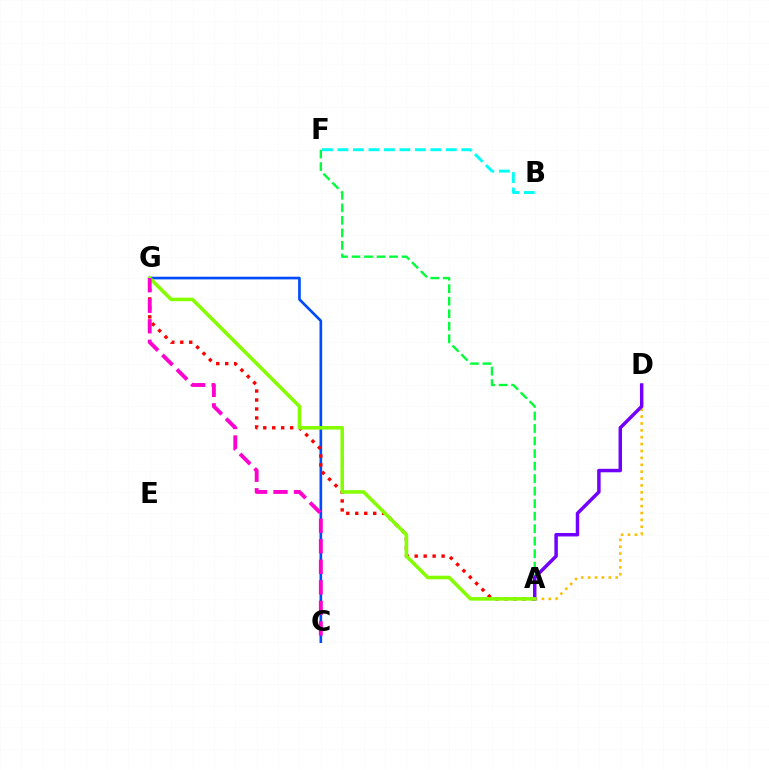{('C', 'G'): [{'color': '#004bff', 'line_style': 'solid', 'thickness': 1.92}, {'color': '#ff00cf', 'line_style': 'dashed', 'thickness': 2.79}], ('A', 'D'): [{'color': '#ffbd00', 'line_style': 'dotted', 'thickness': 1.87}, {'color': '#7200ff', 'line_style': 'solid', 'thickness': 2.5}], ('A', 'G'): [{'color': '#ff0000', 'line_style': 'dotted', 'thickness': 2.44}, {'color': '#84ff00', 'line_style': 'solid', 'thickness': 2.56}], ('A', 'F'): [{'color': '#00ff39', 'line_style': 'dashed', 'thickness': 1.7}], ('B', 'F'): [{'color': '#00fff6', 'line_style': 'dashed', 'thickness': 2.1}]}